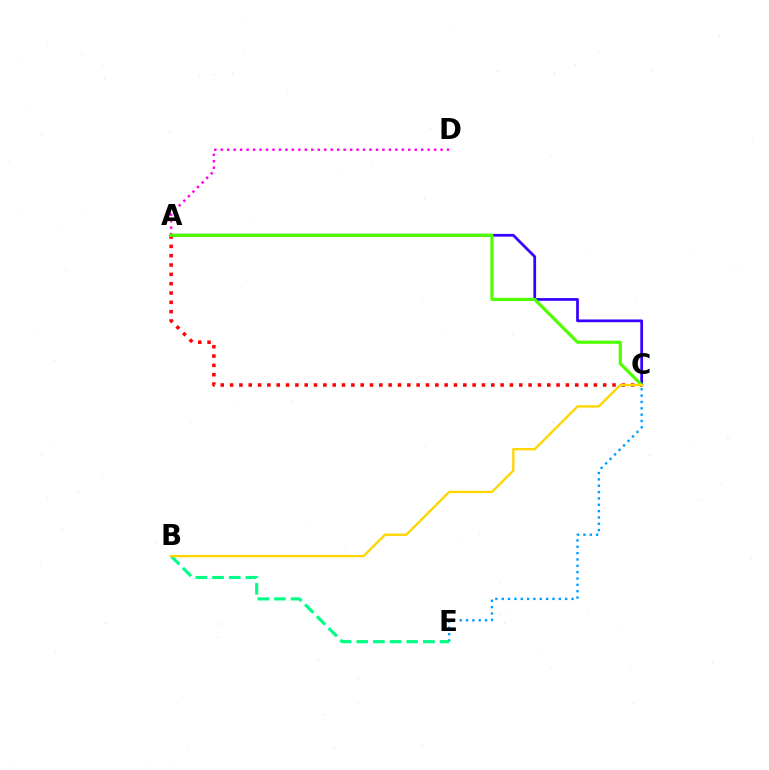{('A', 'C'): [{'color': '#3700ff', 'line_style': 'solid', 'thickness': 1.97}, {'color': '#ff0000', 'line_style': 'dotted', 'thickness': 2.53}, {'color': '#4fff00', 'line_style': 'solid', 'thickness': 2.3}], ('C', 'E'): [{'color': '#009eff', 'line_style': 'dotted', 'thickness': 1.72}], ('B', 'E'): [{'color': '#00ff86', 'line_style': 'dashed', 'thickness': 2.26}], ('A', 'D'): [{'color': '#ff00ed', 'line_style': 'dotted', 'thickness': 1.76}], ('B', 'C'): [{'color': '#ffd500', 'line_style': 'solid', 'thickness': 1.68}]}